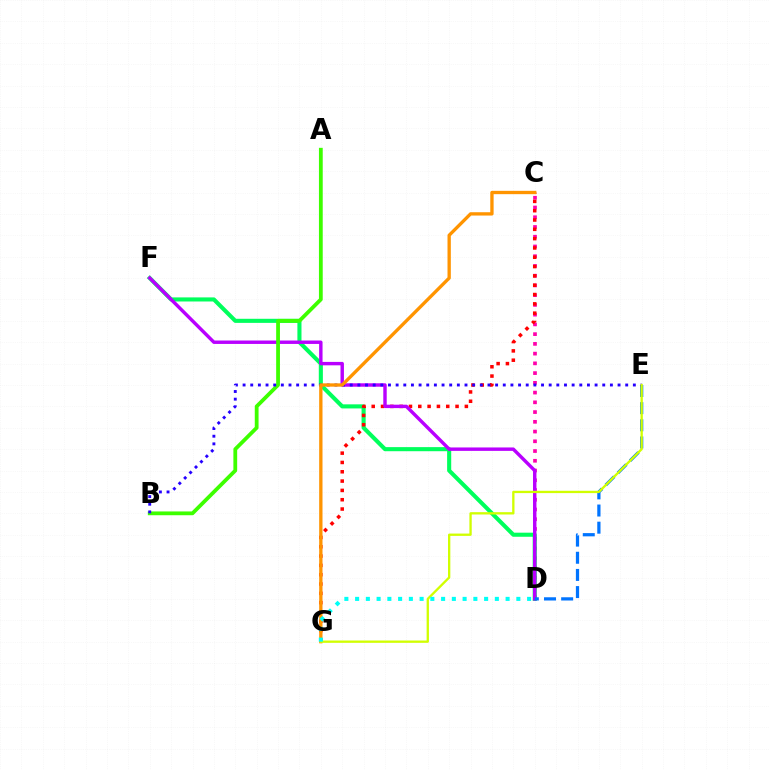{('C', 'D'): [{'color': '#ff00ac', 'line_style': 'dotted', 'thickness': 2.65}], ('D', 'F'): [{'color': '#00ff5c', 'line_style': 'solid', 'thickness': 2.94}, {'color': '#b900ff', 'line_style': 'solid', 'thickness': 2.46}], ('C', 'G'): [{'color': '#ff0000', 'line_style': 'dotted', 'thickness': 2.53}, {'color': '#ff9400', 'line_style': 'solid', 'thickness': 2.4}], ('A', 'B'): [{'color': '#3dff00', 'line_style': 'solid', 'thickness': 2.73}], ('D', 'E'): [{'color': '#0074ff', 'line_style': 'dashed', 'thickness': 2.33}], ('B', 'E'): [{'color': '#2500ff', 'line_style': 'dotted', 'thickness': 2.08}], ('E', 'G'): [{'color': '#d1ff00', 'line_style': 'solid', 'thickness': 1.67}], ('D', 'G'): [{'color': '#00fff6', 'line_style': 'dotted', 'thickness': 2.92}]}